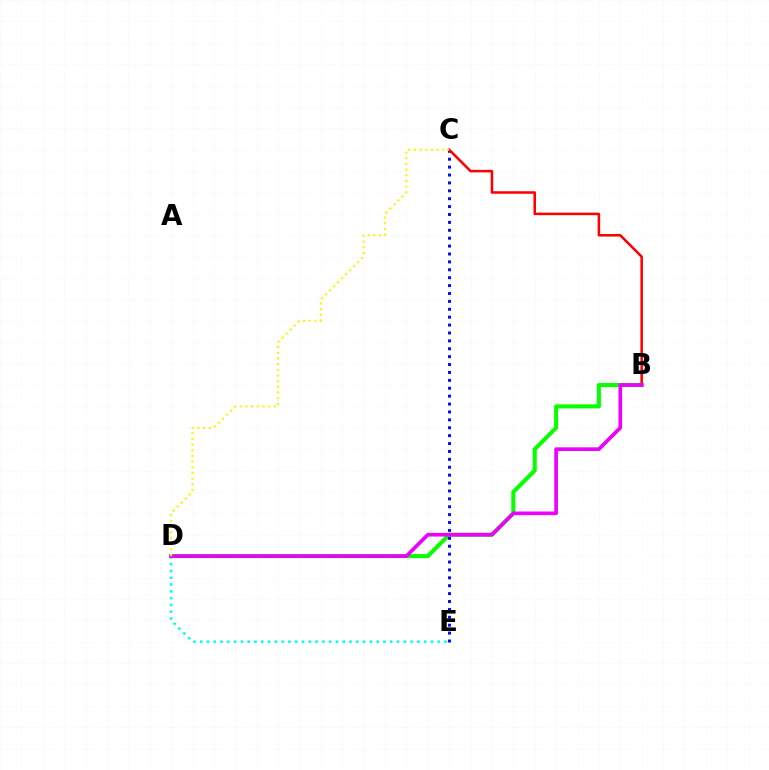{('B', 'D'): [{'color': '#08ff00', 'line_style': 'solid', 'thickness': 2.93}, {'color': '#ee00ff', 'line_style': 'solid', 'thickness': 2.64}], ('C', 'E'): [{'color': '#0010ff', 'line_style': 'dotted', 'thickness': 2.15}], ('B', 'C'): [{'color': '#ff0000', 'line_style': 'solid', 'thickness': 1.83}], ('D', 'E'): [{'color': '#00fff6', 'line_style': 'dotted', 'thickness': 1.84}], ('C', 'D'): [{'color': '#fcf500', 'line_style': 'dotted', 'thickness': 1.54}]}